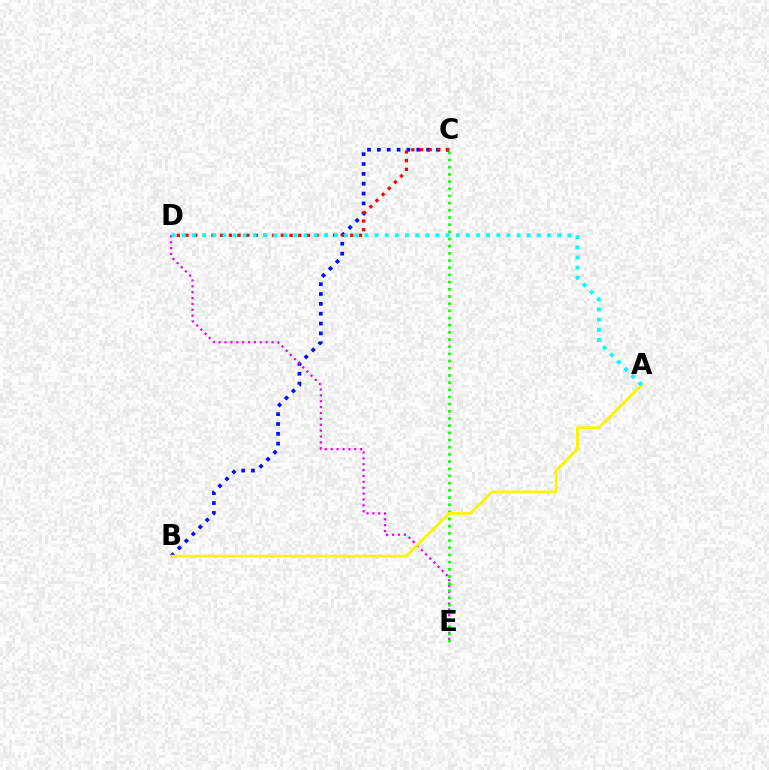{('B', 'C'): [{'color': '#0010ff', 'line_style': 'dotted', 'thickness': 2.68}], ('D', 'E'): [{'color': '#ee00ff', 'line_style': 'dotted', 'thickness': 1.6}], ('C', 'E'): [{'color': '#08ff00', 'line_style': 'dotted', 'thickness': 1.95}], ('A', 'B'): [{'color': '#fcf500', 'line_style': 'solid', 'thickness': 2.05}], ('C', 'D'): [{'color': '#ff0000', 'line_style': 'dotted', 'thickness': 2.36}], ('A', 'D'): [{'color': '#00fff6', 'line_style': 'dotted', 'thickness': 2.76}]}